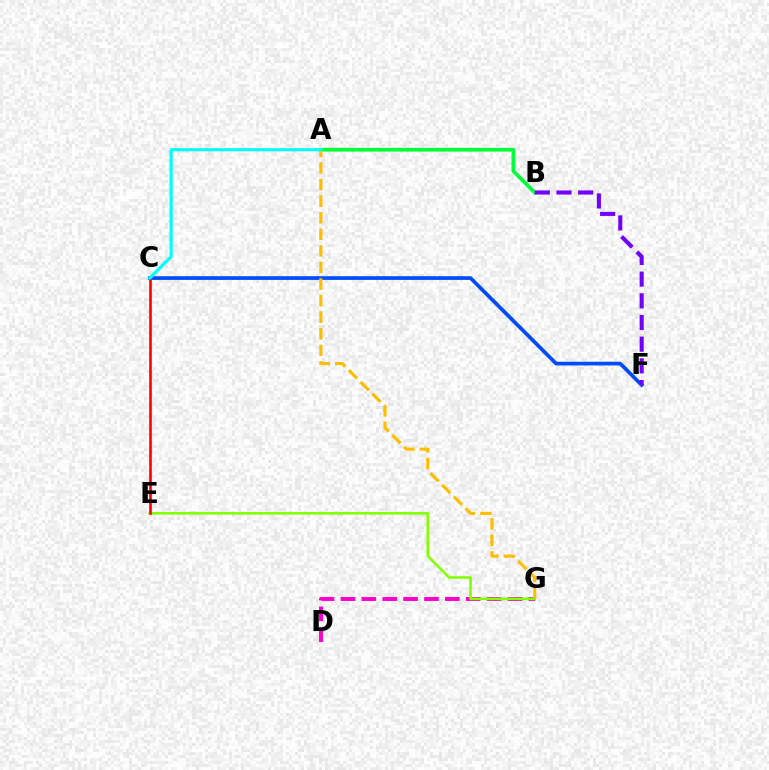{('D', 'G'): [{'color': '#ff00cf', 'line_style': 'dashed', 'thickness': 2.84}], ('C', 'F'): [{'color': '#004bff', 'line_style': 'solid', 'thickness': 2.66}], ('A', 'B'): [{'color': '#00ff39', 'line_style': 'solid', 'thickness': 2.66}], ('A', 'G'): [{'color': '#ffbd00', 'line_style': 'dashed', 'thickness': 2.25}], ('E', 'G'): [{'color': '#84ff00', 'line_style': 'solid', 'thickness': 1.87}], ('C', 'E'): [{'color': '#ff0000', 'line_style': 'solid', 'thickness': 1.87}], ('A', 'C'): [{'color': '#00fff6', 'line_style': 'solid', 'thickness': 2.27}], ('B', 'F'): [{'color': '#7200ff', 'line_style': 'dashed', 'thickness': 2.95}]}